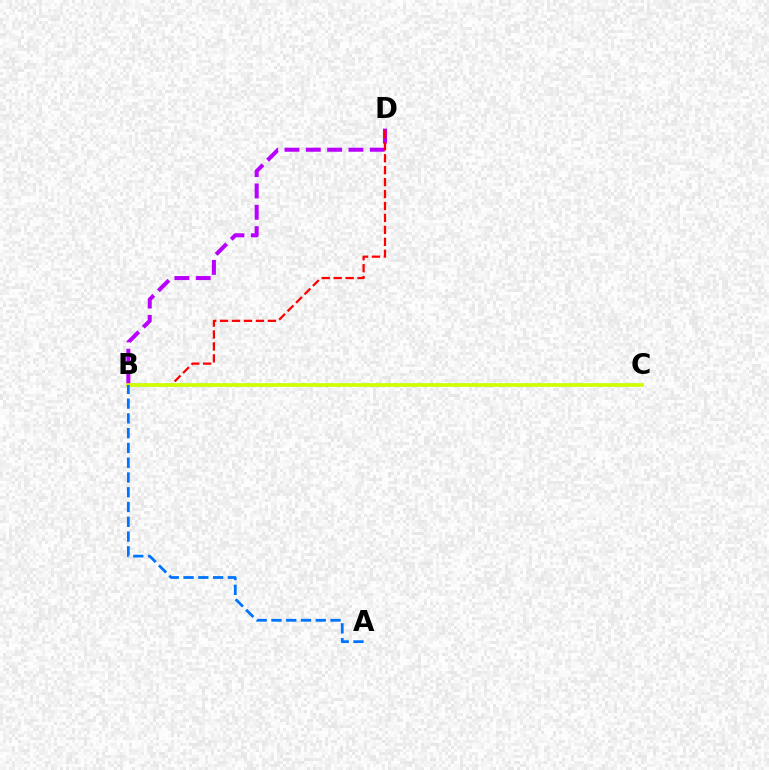{('B', 'C'): [{'color': '#00ff5c', 'line_style': 'solid', 'thickness': 1.74}, {'color': '#d1ff00', 'line_style': 'solid', 'thickness': 2.59}], ('B', 'D'): [{'color': '#b900ff', 'line_style': 'dashed', 'thickness': 2.9}, {'color': '#ff0000', 'line_style': 'dashed', 'thickness': 1.62}], ('A', 'B'): [{'color': '#0074ff', 'line_style': 'dashed', 'thickness': 2.01}]}